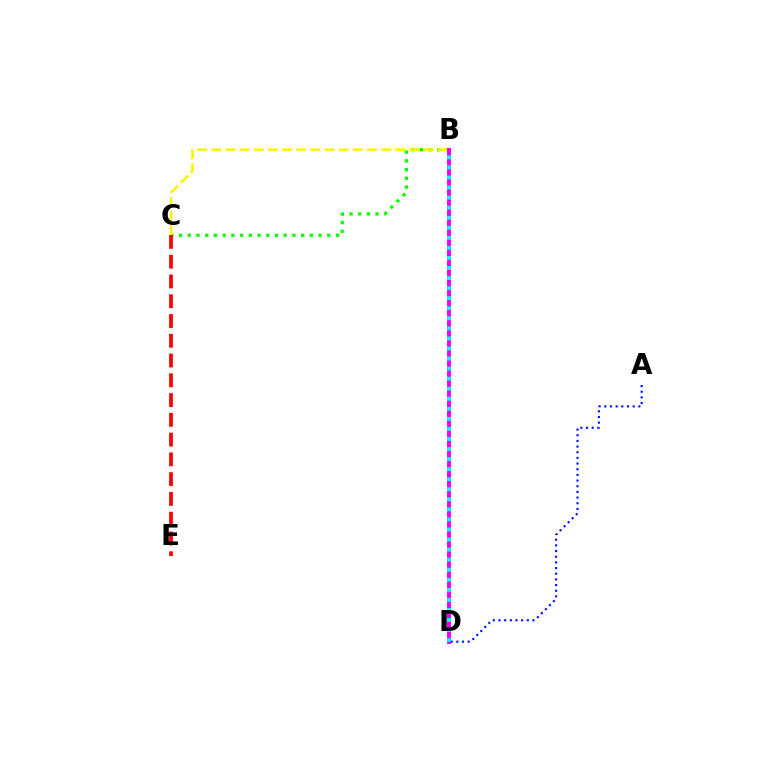{('B', 'C'): [{'color': '#08ff00', 'line_style': 'dotted', 'thickness': 2.37}, {'color': '#fcf500', 'line_style': 'dashed', 'thickness': 1.92}], ('B', 'D'): [{'color': '#ee00ff', 'line_style': 'solid', 'thickness': 2.83}, {'color': '#00fff6', 'line_style': 'dotted', 'thickness': 2.73}], ('C', 'E'): [{'color': '#ff0000', 'line_style': 'dashed', 'thickness': 2.69}], ('A', 'D'): [{'color': '#0010ff', 'line_style': 'dotted', 'thickness': 1.54}]}